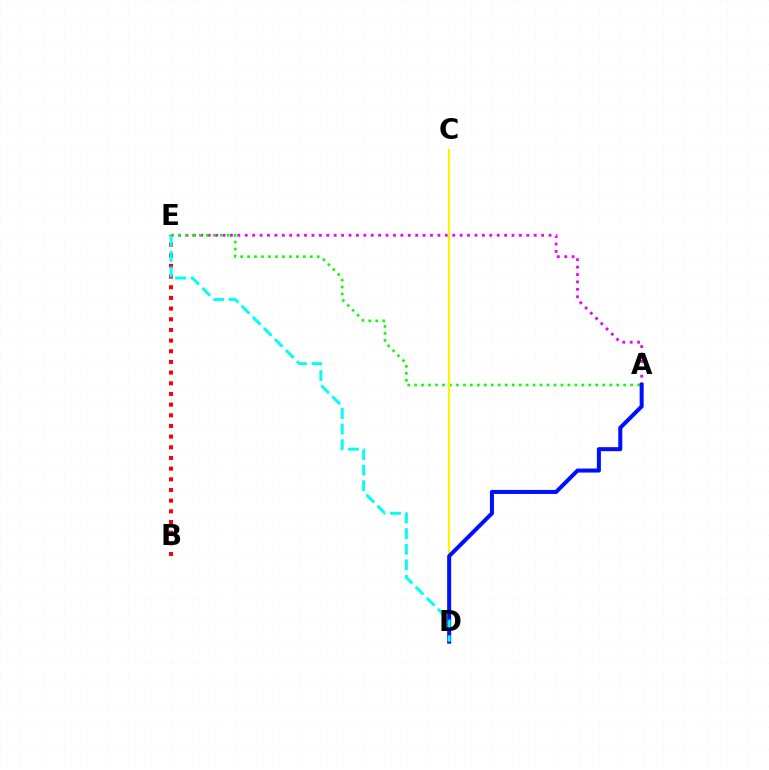{('A', 'E'): [{'color': '#ee00ff', 'line_style': 'dotted', 'thickness': 2.01}, {'color': '#08ff00', 'line_style': 'dotted', 'thickness': 1.89}], ('C', 'D'): [{'color': '#fcf500', 'line_style': 'solid', 'thickness': 1.53}], ('B', 'E'): [{'color': '#ff0000', 'line_style': 'dotted', 'thickness': 2.9}], ('A', 'D'): [{'color': '#0010ff', 'line_style': 'solid', 'thickness': 2.89}], ('D', 'E'): [{'color': '#00fff6', 'line_style': 'dashed', 'thickness': 2.12}]}